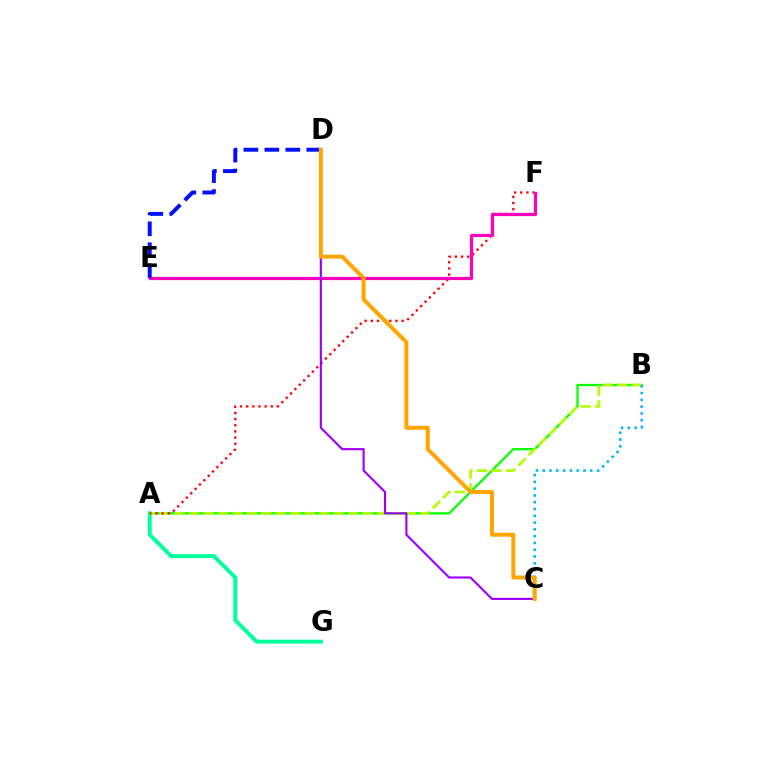{('A', 'B'): [{'color': '#08ff00', 'line_style': 'solid', 'thickness': 1.63}, {'color': '#b3ff00', 'line_style': 'dashed', 'thickness': 1.97}], ('A', 'G'): [{'color': '#00ff9d', 'line_style': 'solid', 'thickness': 2.84}], ('A', 'F'): [{'color': '#ff0000', 'line_style': 'dotted', 'thickness': 1.67}], ('B', 'C'): [{'color': '#00b5ff', 'line_style': 'dotted', 'thickness': 1.84}], ('E', 'F'): [{'color': '#ff00bd', 'line_style': 'solid', 'thickness': 2.29}], ('C', 'D'): [{'color': '#9b00ff', 'line_style': 'solid', 'thickness': 1.54}, {'color': '#ffa500', 'line_style': 'solid', 'thickness': 2.87}], ('D', 'E'): [{'color': '#0010ff', 'line_style': 'dashed', 'thickness': 2.85}]}